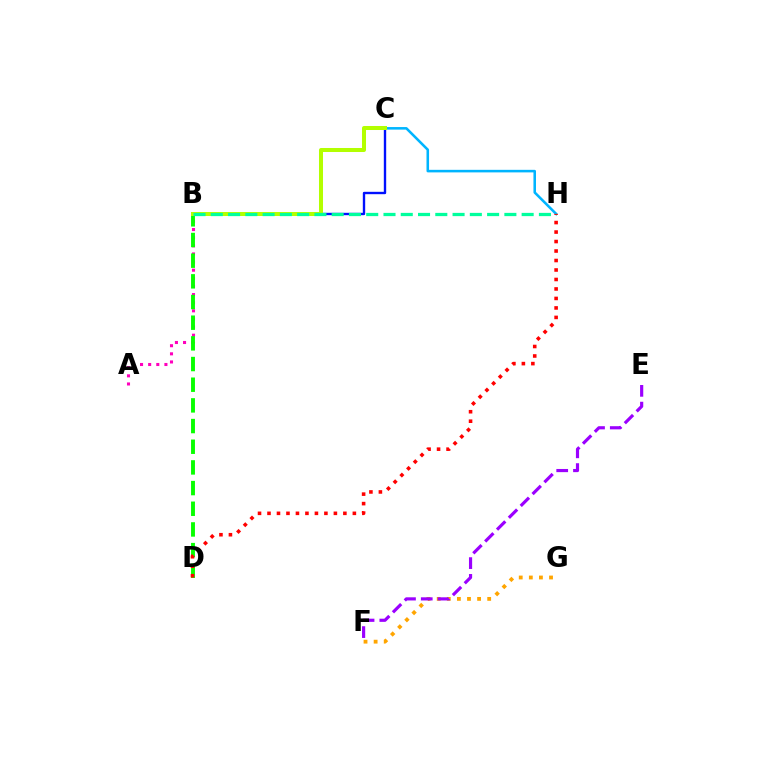{('B', 'C'): [{'color': '#0010ff', 'line_style': 'solid', 'thickness': 1.71}, {'color': '#b3ff00', 'line_style': 'solid', 'thickness': 2.89}], ('F', 'G'): [{'color': '#ffa500', 'line_style': 'dotted', 'thickness': 2.74}], ('A', 'B'): [{'color': '#ff00bd', 'line_style': 'dotted', 'thickness': 2.21}], ('C', 'H'): [{'color': '#00b5ff', 'line_style': 'solid', 'thickness': 1.84}], ('B', 'D'): [{'color': '#08ff00', 'line_style': 'dashed', 'thickness': 2.81}], ('E', 'F'): [{'color': '#9b00ff', 'line_style': 'dashed', 'thickness': 2.28}], ('B', 'H'): [{'color': '#00ff9d', 'line_style': 'dashed', 'thickness': 2.35}], ('D', 'H'): [{'color': '#ff0000', 'line_style': 'dotted', 'thickness': 2.58}]}